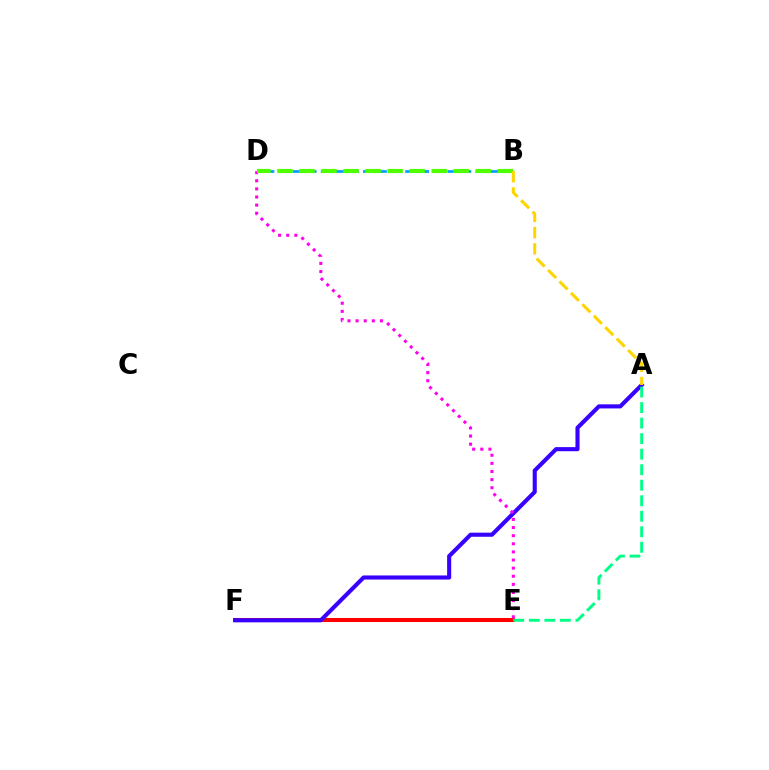{('E', 'F'): [{'color': '#ff0000', 'line_style': 'solid', 'thickness': 2.92}], ('A', 'F'): [{'color': '#3700ff', 'line_style': 'solid', 'thickness': 2.95}], ('D', 'E'): [{'color': '#ff00ed', 'line_style': 'dotted', 'thickness': 2.21}], ('B', 'D'): [{'color': '#009eff', 'line_style': 'dashed', 'thickness': 1.91}, {'color': '#4fff00', 'line_style': 'dashed', 'thickness': 2.99}], ('A', 'B'): [{'color': '#ffd500', 'line_style': 'dashed', 'thickness': 2.2}], ('A', 'E'): [{'color': '#00ff86', 'line_style': 'dashed', 'thickness': 2.11}]}